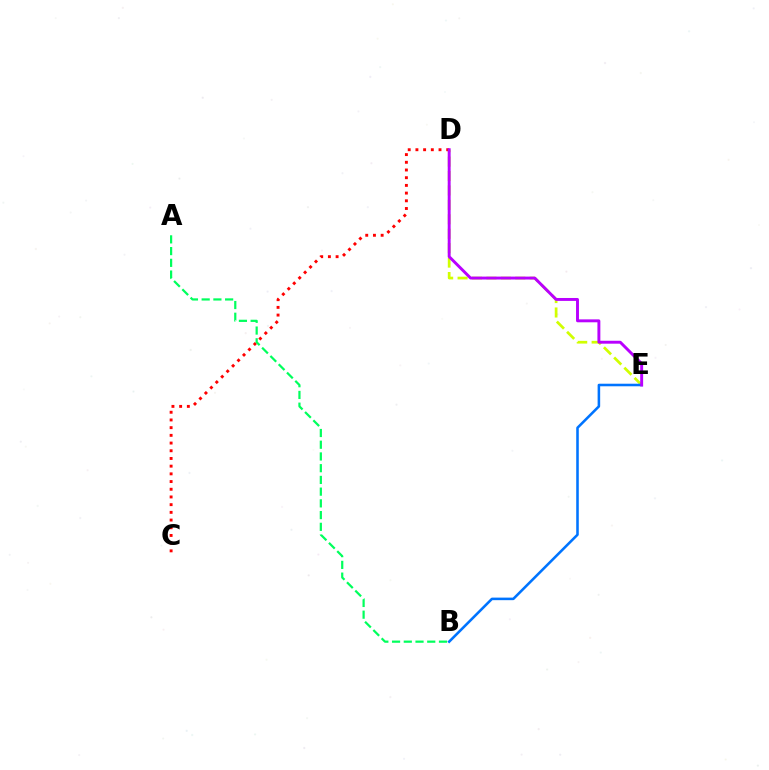{('D', 'E'): [{'color': '#d1ff00', 'line_style': 'dashed', 'thickness': 1.96}, {'color': '#b900ff', 'line_style': 'solid', 'thickness': 2.1}], ('C', 'D'): [{'color': '#ff0000', 'line_style': 'dotted', 'thickness': 2.09}], ('B', 'E'): [{'color': '#0074ff', 'line_style': 'solid', 'thickness': 1.84}], ('A', 'B'): [{'color': '#00ff5c', 'line_style': 'dashed', 'thickness': 1.59}]}